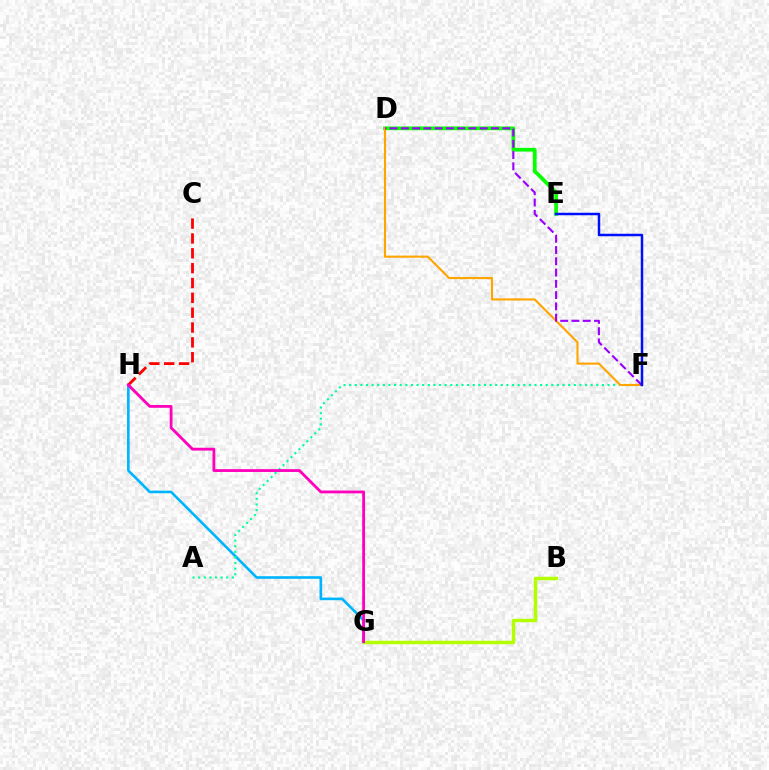{('G', 'H'): [{'color': '#00b5ff', 'line_style': 'solid', 'thickness': 1.9}, {'color': '#ff00bd', 'line_style': 'solid', 'thickness': 2.02}], ('C', 'H'): [{'color': '#ff0000', 'line_style': 'dashed', 'thickness': 2.02}], ('D', 'E'): [{'color': '#08ff00', 'line_style': 'solid', 'thickness': 2.68}], ('A', 'F'): [{'color': '#00ff9d', 'line_style': 'dotted', 'thickness': 1.53}], ('B', 'G'): [{'color': '#b3ff00', 'line_style': 'solid', 'thickness': 2.5}], ('D', 'F'): [{'color': '#ffa500', 'line_style': 'solid', 'thickness': 1.53}, {'color': '#9b00ff', 'line_style': 'dashed', 'thickness': 1.53}], ('E', 'F'): [{'color': '#0010ff', 'line_style': 'solid', 'thickness': 1.79}]}